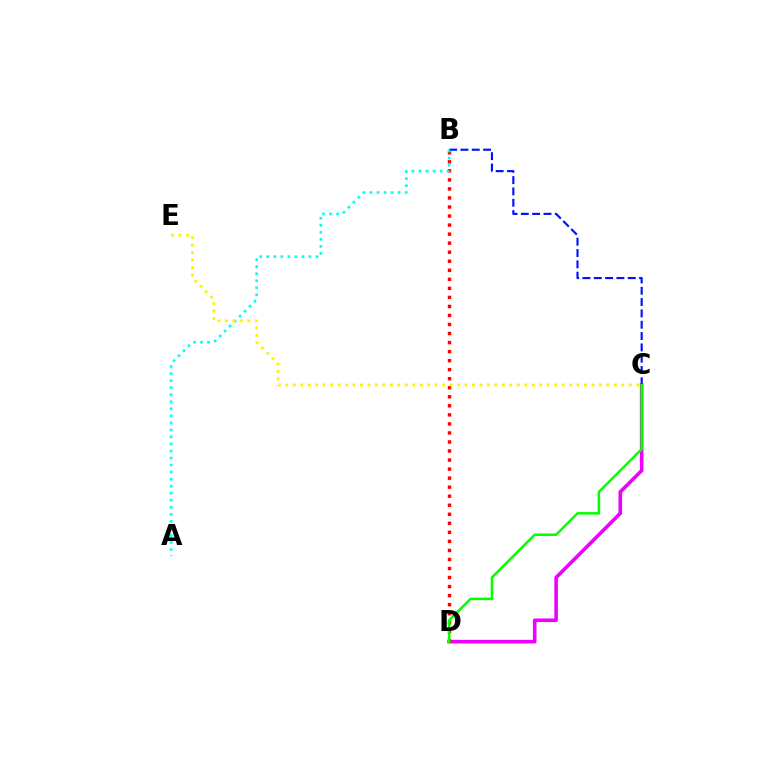{('C', 'D'): [{'color': '#ee00ff', 'line_style': 'solid', 'thickness': 2.6}, {'color': '#08ff00', 'line_style': 'solid', 'thickness': 1.83}], ('B', 'D'): [{'color': '#ff0000', 'line_style': 'dotted', 'thickness': 2.46}], ('B', 'C'): [{'color': '#0010ff', 'line_style': 'dashed', 'thickness': 1.54}], ('A', 'B'): [{'color': '#00fff6', 'line_style': 'dotted', 'thickness': 1.91}], ('C', 'E'): [{'color': '#fcf500', 'line_style': 'dotted', 'thickness': 2.03}]}